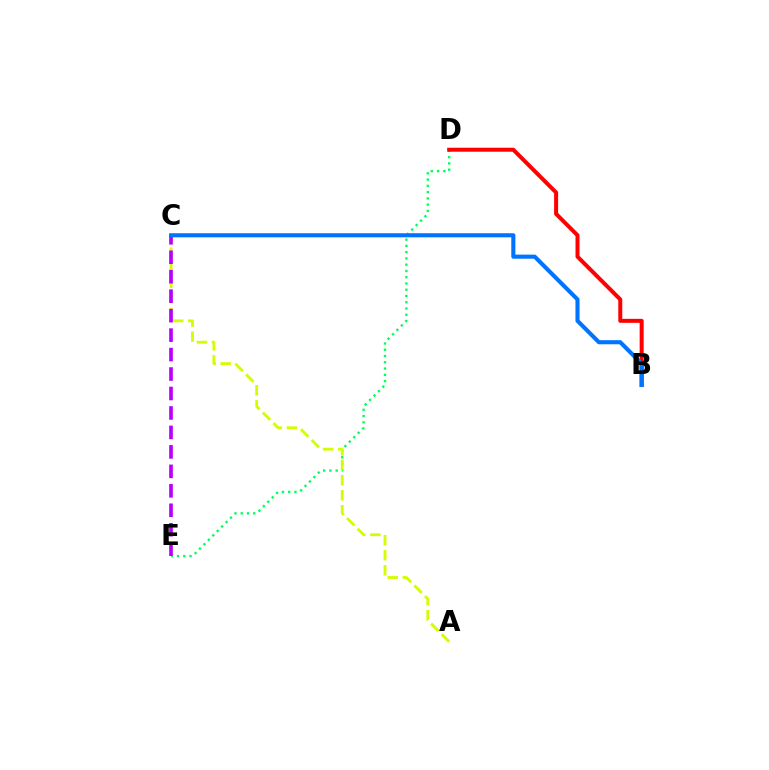{('D', 'E'): [{'color': '#00ff5c', 'line_style': 'dotted', 'thickness': 1.7}], ('B', 'D'): [{'color': '#ff0000', 'line_style': 'solid', 'thickness': 2.88}], ('A', 'C'): [{'color': '#d1ff00', 'line_style': 'dashed', 'thickness': 2.04}], ('C', 'E'): [{'color': '#b900ff', 'line_style': 'dashed', 'thickness': 2.64}], ('B', 'C'): [{'color': '#0074ff', 'line_style': 'solid', 'thickness': 2.95}]}